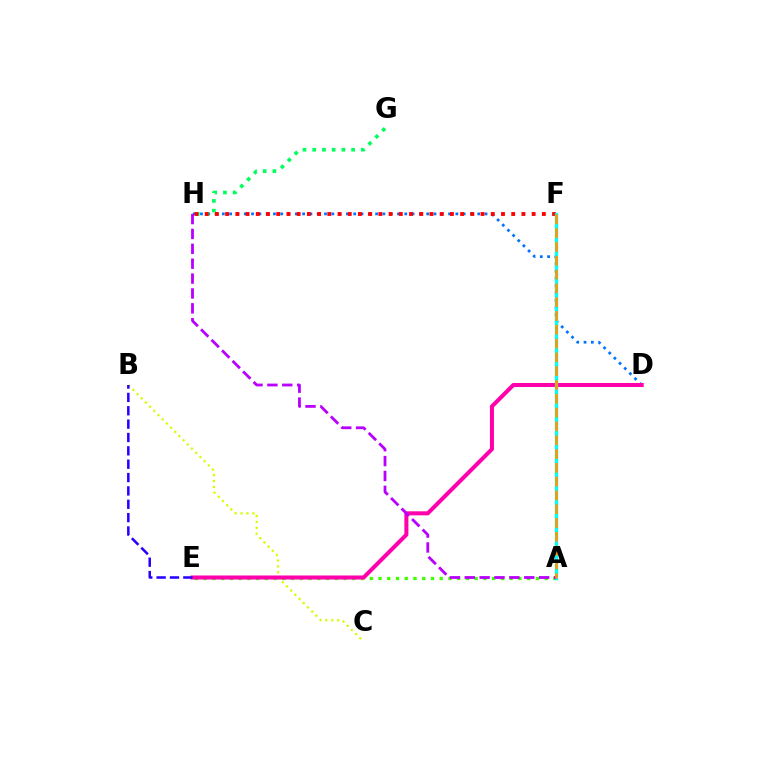{('B', 'C'): [{'color': '#d1ff00', 'line_style': 'dotted', 'thickness': 1.61}], ('D', 'H'): [{'color': '#0074ff', 'line_style': 'dotted', 'thickness': 1.98}], ('A', 'E'): [{'color': '#3dff00', 'line_style': 'dotted', 'thickness': 2.38}], ('G', 'H'): [{'color': '#00ff5c', 'line_style': 'dotted', 'thickness': 2.64}], ('F', 'H'): [{'color': '#ff0000', 'line_style': 'dotted', 'thickness': 2.78}], ('D', 'E'): [{'color': '#ff00ac', 'line_style': 'solid', 'thickness': 2.9}], ('B', 'E'): [{'color': '#2500ff', 'line_style': 'dashed', 'thickness': 1.81}], ('A', 'F'): [{'color': '#00fff6', 'line_style': 'solid', 'thickness': 2.39}, {'color': '#ff9400', 'line_style': 'dashed', 'thickness': 1.88}], ('A', 'H'): [{'color': '#b900ff', 'line_style': 'dashed', 'thickness': 2.02}]}